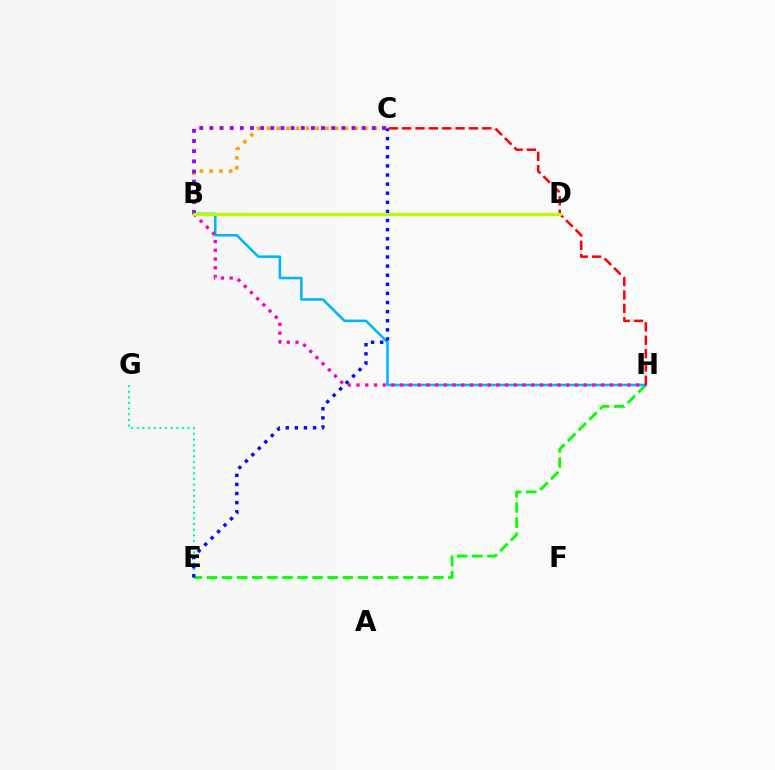{('E', 'H'): [{'color': '#08ff00', 'line_style': 'dashed', 'thickness': 2.05}], ('B', 'C'): [{'color': '#ffa500', 'line_style': 'dotted', 'thickness': 2.64}, {'color': '#9b00ff', 'line_style': 'dotted', 'thickness': 2.76}], ('E', 'G'): [{'color': '#00ff9d', 'line_style': 'dotted', 'thickness': 1.53}], ('B', 'H'): [{'color': '#00b5ff', 'line_style': 'solid', 'thickness': 1.84}, {'color': '#ff00bd', 'line_style': 'dotted', 'thickness': 2.37}], ('C', 'E'): [{'color': '#0010ff', 'line_style': 'dotted', 'thickness': 2.47}], ('C', 'H'): [{'color': '#ff0000', 'line_style': 'dashed', 'thickness': 1.82}], ('B', 'D'): [{'color': '#b3ff00', 'line_style': 'solid', 'thickness': 2.32}]}